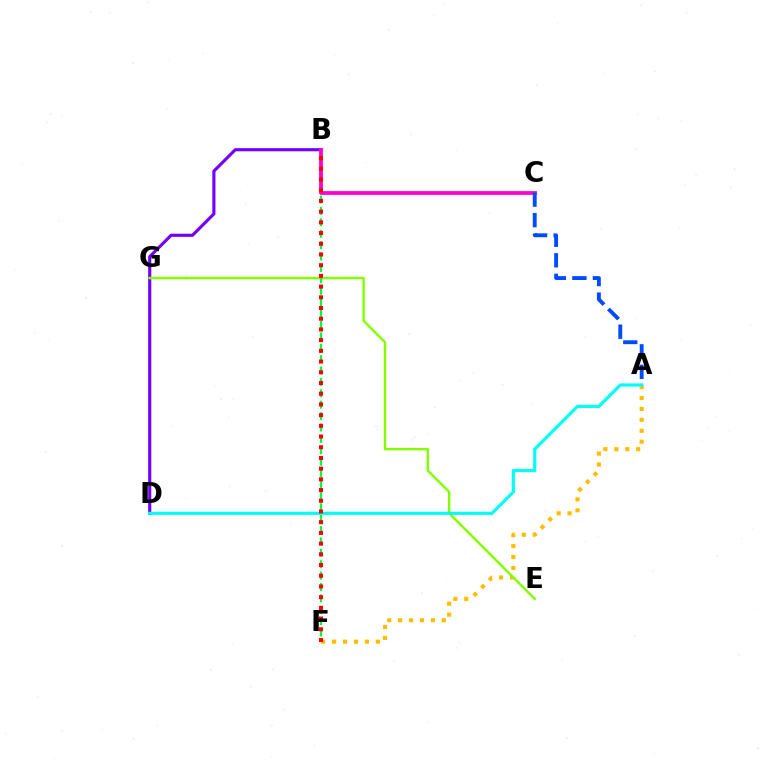{('B', 'D'): [{'color': '#7200ff', 'line_style': 'solid', 'thickness': 2.26}], ('A', 'F'): [{'color': '#ffbd00', 'line_style': 'dotted', 'thickness': 2.97}], ('E', 'G'): [{'color': '#84ff00', 'line_style': 'solid', 'thickness': 1.76}], ('B', 'F'): [{'color': '#00ff39', 'line_style': 'dashed', 'thickness': 1.55}, {'color': '#ff0000', 'line_style': 'dotted', 'thickness': 2.91}], ('A', 'D'): [{'color': '#00fff6', 'line_style': 'solid', 'thickness': 2.27}], ('B', 'C'): [{'color': '#ff00cf', 'line_style': 'solid', 'thickness': 2.72}], ('A', 'C'): [{'color': '#004bff', 'line_style': 'dashed', 'thickness': 2.79}]}